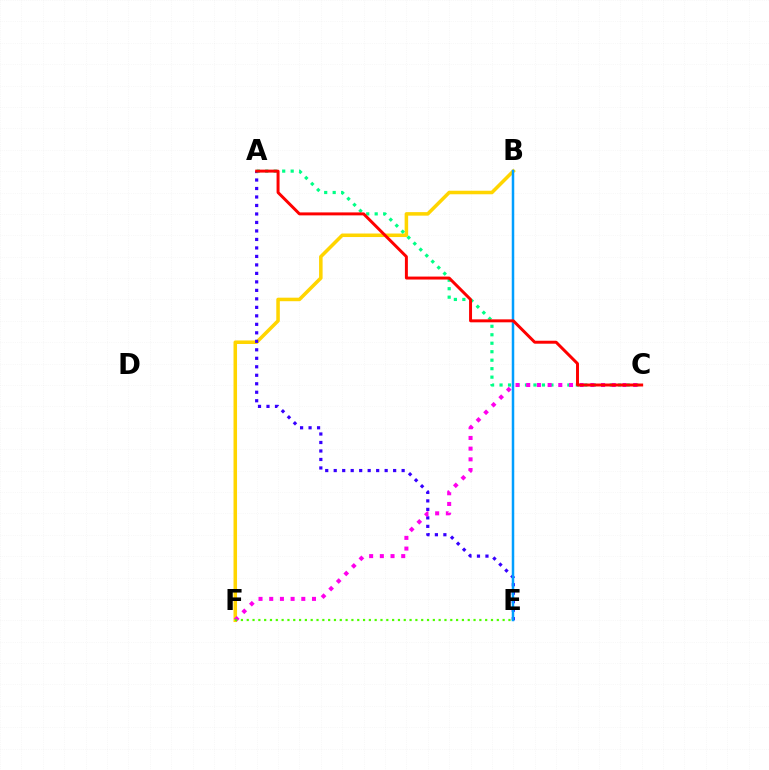{('B', 'F'): [{'color': '#ffd500', 'line_style': 'solid', 'thickness': 2.54}], ('A', 'E'): [{'color': '#3700ff', 'line_style': 'dotted', 'thickness': 2.31}], ('A', 'C'): [{'color': '#00ff86', 'line_style': 'dotted', 'thickness': 2.3}, {'color': '#ff0000', 'line_style': 'solid', 'thickness': 2.13}], ('C', 'F'): [{'color': '#ff00ed', 'line_style': 'dotted', 'thickness': 2.91}], ('B', 'E'): [{'color': '#009eff', 'line_style': 'solid', 'thickness': 1.8}], ('E', 'F'): [{'color': '#4fff00', 'line_style': 'dotted', 'thickness': 1.58}]}